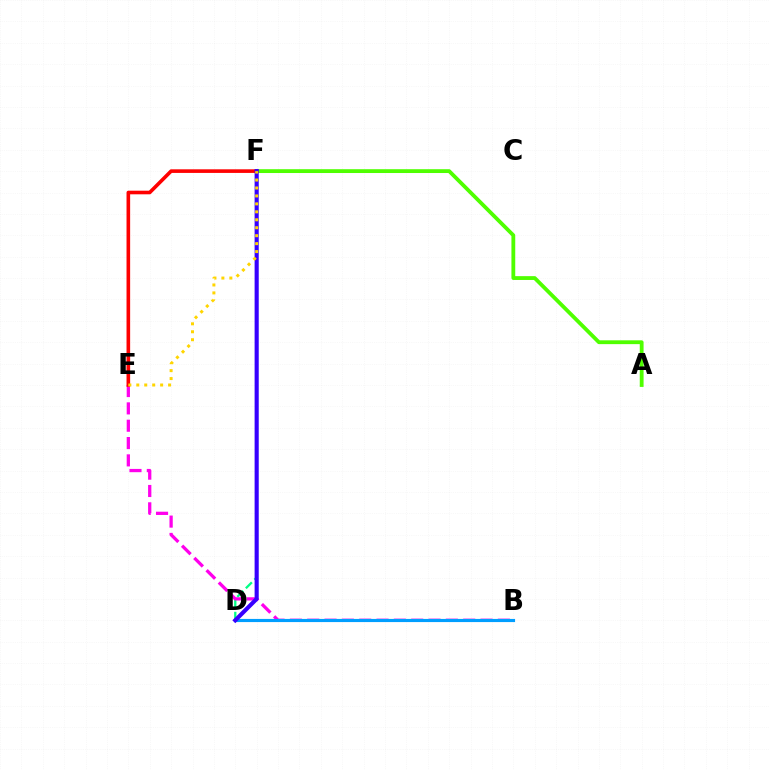{('D', 'F'): [{'color': '#00ff86', 'line_style': 'dashed', 'thickness': 1.65}, {'color': '#3700ff', 'line_style': 'solid', 'thickness': 2.97}], ('B', 'E'): [{'color': '#ff00ed', 'line_style': 'dashed', 'thickness': 2.35}], ('A', 'F'): [{'color': '#4fff00', 'line_style': 'solid', 'thickness': 2.75}], ('E', 'F'): [{'color': '#ff0000', 'line_style': 'solid', 'thickness': 2.6}, {'color': '#ffd500', 'line_style': 'dotted', 'thickness': 2.16}], ('B', 'D'): [{'color': '#009eff', 'line_style': 'solid', 'thickness': 2.27}]}